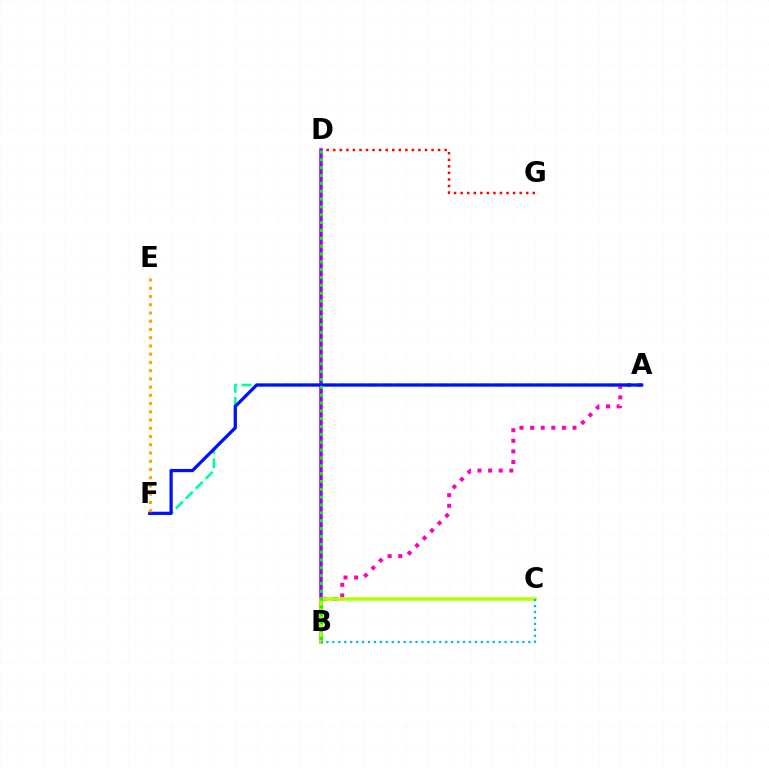{('D', 'G'): [{'color': '#ff0000', 'line_style': 'dotted', 'thickness': 1.78}], ('B', 'D'): [{'color': '#9b00ff', 'line_style': 'solid', 'thickness': 2.52}, {'color': '#08ff00', 'line_style': 'dotted', 'thickness': 2.13}], ('A', 'B'): [{'color': '#ff00bd', 'line_style': 'dotted', 'thickness': 2.88}], ('A', 'F'): [{'color': '#00ff9d', 'line_style': 'dashed', 'thickness': 1.91}, {'color': '#0010ff', 'line_style': 'solid', 'thickness': 2.33}], ('B', 'C'): [{'color': '#b3ff00', 'line_style': 'solid', 'thickness': 2.57}, {'color': '#00b5ff', 'line_style': 'dotted', 'thickness': 1.61}], ('E', 'F'): [{'color': '#ffa500', 'line_style': 'dotted', 'thickness': 2.24}]}